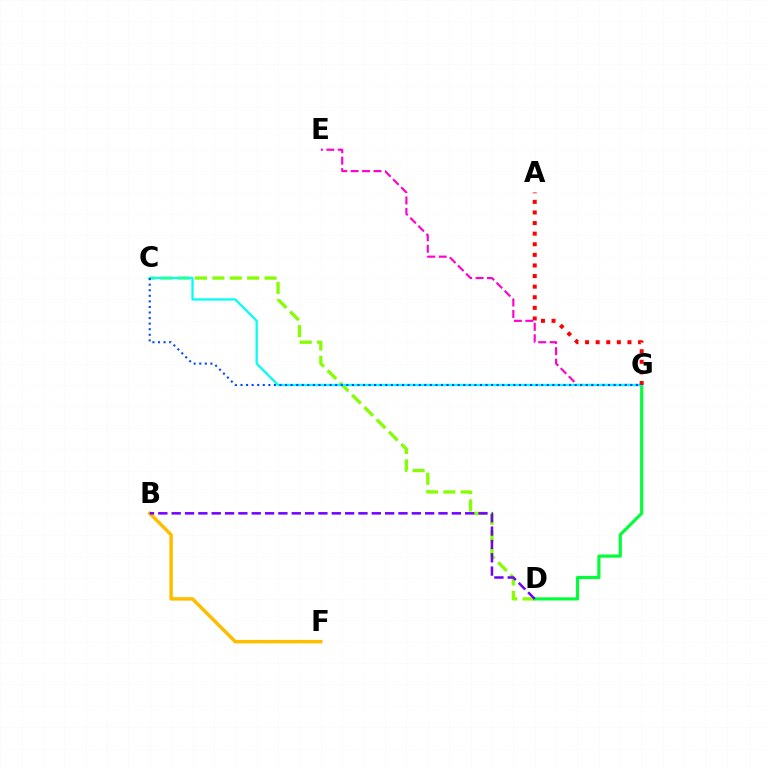{('C', 'D'): [{'color': '#84ff00', 'line_style': 'dashed', 'thickness': 2.36}], ('E', 'G'): [{'color': '#ff00cf', 'line_style': 'dashed', 'thickness': 1.55}], ('B', 'F'): [{'color': '#ffbd00', 'line_style': 'solid', 'thickness': 2.49}], ('D', 'G'): [{'color': '#00ff39', 'line_style': 'solid', 'thickness': 2.27}], ('B', 'D'): [{'color': '#7200ff', 'line_style': 'dashed', 'thickness': 1.81}], ('C', 'G'): [{'color': '#00fff6', 'line_style': 'solid', 'thickness': 1.63}, {'color': '#004bff', 'line_style': 'dotted', 'thickness': 1.51}], ('A', 'G'): [{'color': '#ff0000', 'line_style': 'dotted', 'thickness': 2.88}]}